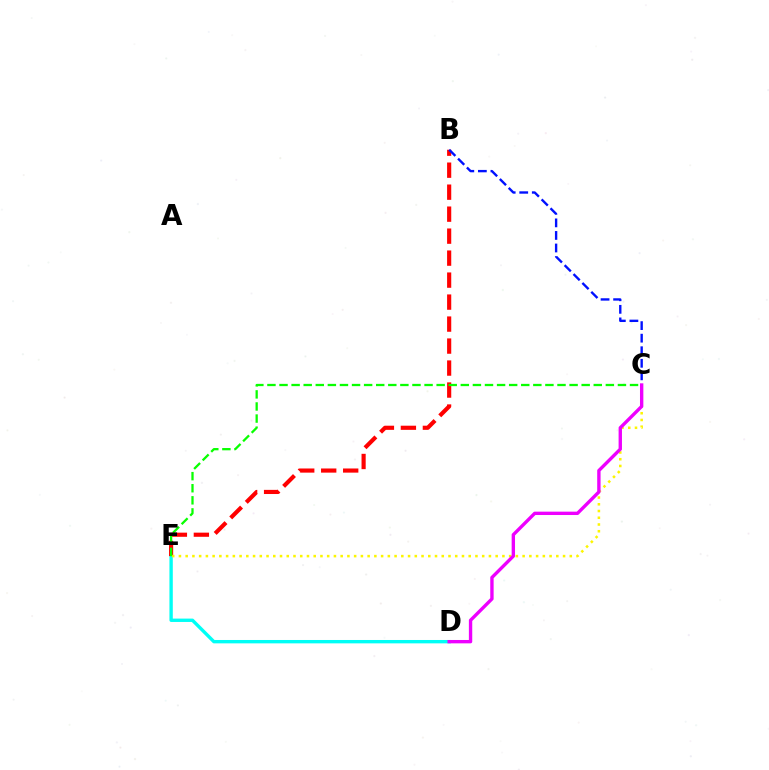{('D', 'E'): [{'color': '#00fff6', 'line_style': 'solid', 'thickness': 2.42}], ('B', 'E'): [{'color': '#ff0000', 'line_style': 'dashed', 'thickness': 2.99}], ('C', 'E'): [{'color': '#fcf500', 'line_style': 'dotted', 'thickness': 1.83}, {'color': '#08ff00', 'line_style': 'dashed', 'thickness': 1.64}], ('B', 'C'): [{'color': '#0010ff', 'line_style': 'dashed', 'thickness': 1.71}], ('C', 'D'): [{'color': '#ee00ff', 'line_style': 'solid', 'thickness': 2.42}]}